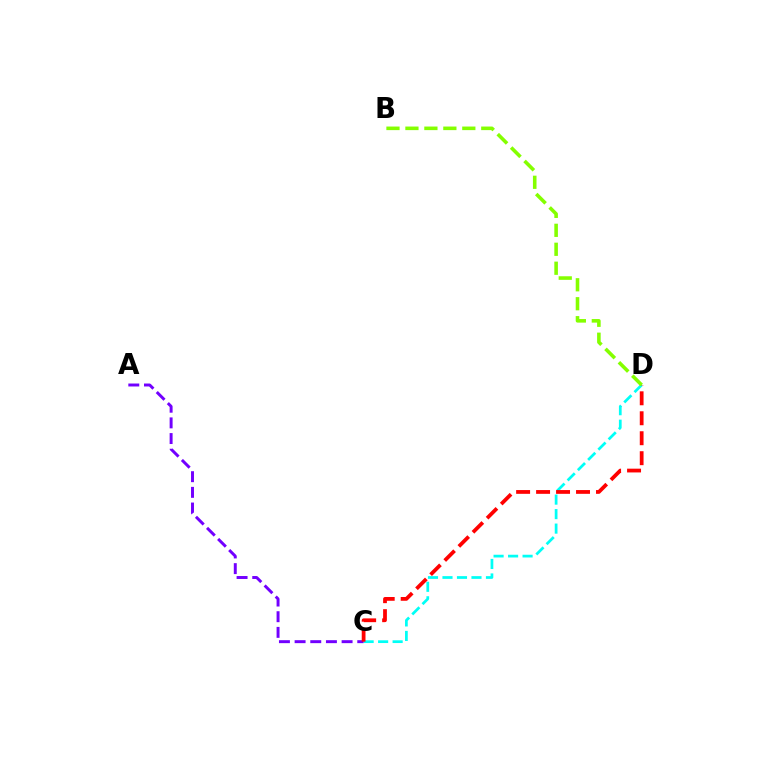{('C', 'D'): [{'color': '#00fff6', 'line_style': 'dashed', 'thickness': 1.97}, {'color': '#ff0000', 'line_style': 'dashed', 'thickness': 2.71}], ('A', 'C'): [{'color': '#7200ff', 'line_style': 'dashed', 'thickness': 2.13}], ('B', 'D'): [{'color': '#84ff00', 'line_style': 'dashed', 'thickness': 2.58}]}